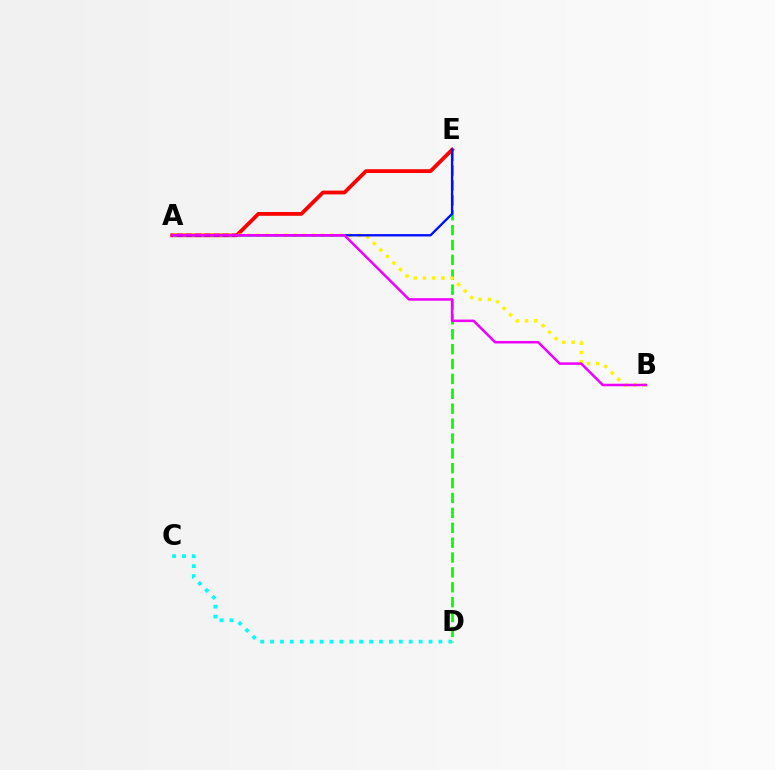{('D', 'E'): [{'color': '#08ff00', 'line_style': 'dashed', 'thickness': 2.02}], ('C', 'D'): [{'color': '#00fff6', 'line_style': 'dotted', 'thickness': 2.69}], ('A', 'E'): [{'color': '#ff0000', 'line_style': 'solid', 'thickness': 2.74}, {'color': '#0010ff', 'line_style': 'solid', 'thickness': 1.69}], ('A', 'B'): [{'color': '#fcf500', 'line_style': 'dotted', 'thickness': 2.5}, {'color': '#ee00ff', 'line_style': 'solid', 'thickness': 1.82}]}